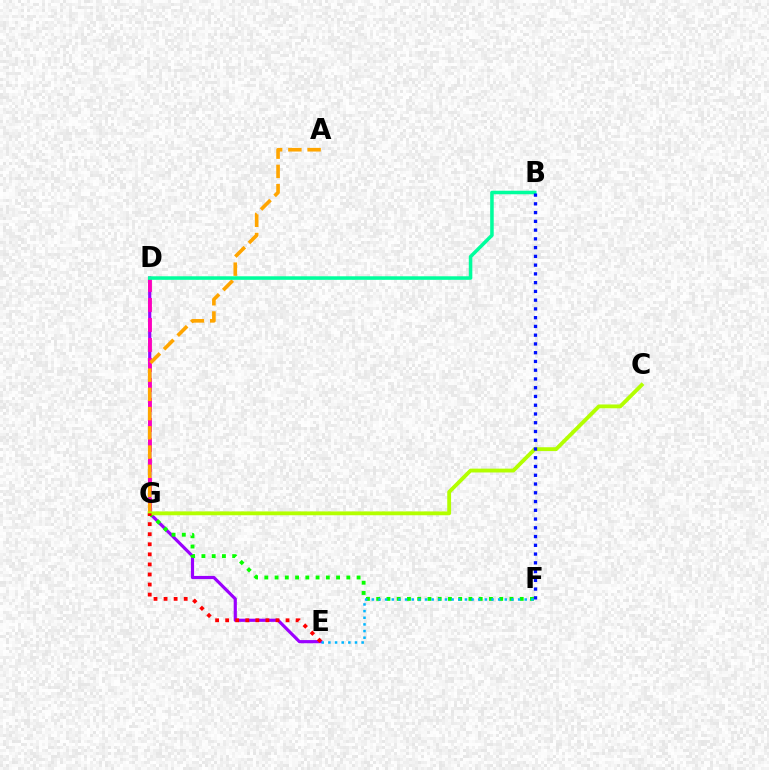{('D', 'E'): [{'color': '#9b00ff', 'line_style': 'solid', 'thickness': 2.29}], ('D', 'G'): [{'color': '#ff00bd', 'line_style': 'dashed', 'thickness': 2.72}], ('F', 'G'): [{'color': '#08ff00', 'line_style': 'dotted', 'thickness': 2.79}], ('A', 'G'): [{'color': '#ffa500', 'line_style': 'dashed', 'thickness': 2.61}], ('B', 'D'): [{'color': '#00ff9d', 'line_style': 'solid', 'thickness': 2.55}], ('C', 'G'): [{'color': '#b3ff00', 'line_style': 'solid', 'thickness': 2.76}], ('B', 'F'): [{'color': '#0010ff', 'line_style': 'dotted', 'thickness': 2.38}], ('E', 'F'): [{'color': '#00b5ff', 'line_style': 'dotted', 'thickness': 1.81}], ('E', 'G'): [{'color': '#ff0000', 'line_style': 'dotted', 'thickness': 2.73}]}